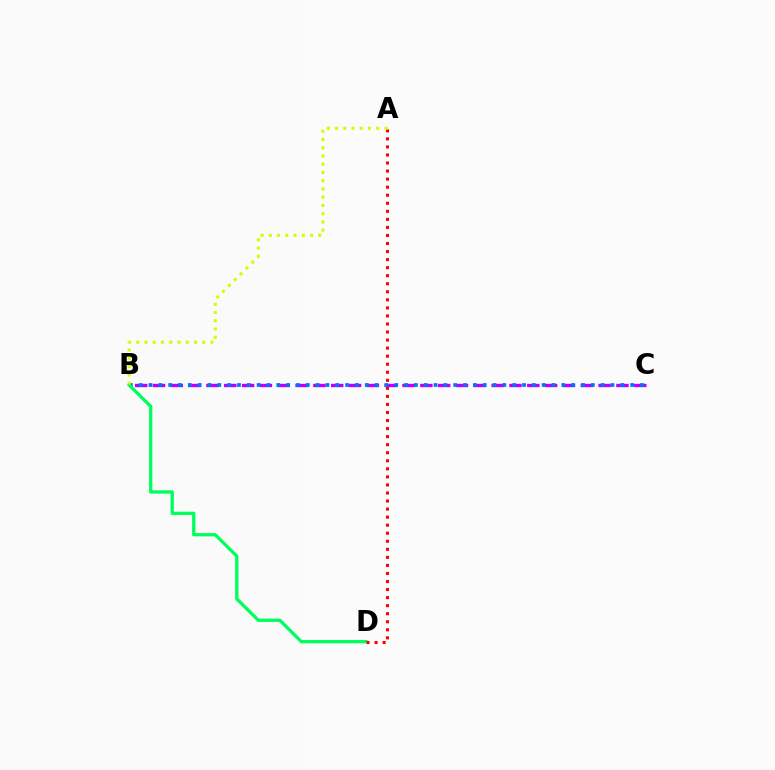{('B', 'C'): [{'color': '#b900ff', 'line_style': 'dashed', 'thickness': 2.42}, {'color': '#0074ff', 'line_style': 'dotted', 'thickness': 2.67}], ('B', 'D'): [{'color': '#00ff5c', 'line_style': 'solid', 'thickness': 2.37}], ('A', 'D'): [{'color': '#ff0000', 'line_style': 'dotted', 'thickness': 2.19}], ('A', 'B'): [{'color': '#d1ff00', 'line_style': 'dotted', 'thickness': 2.24}]}